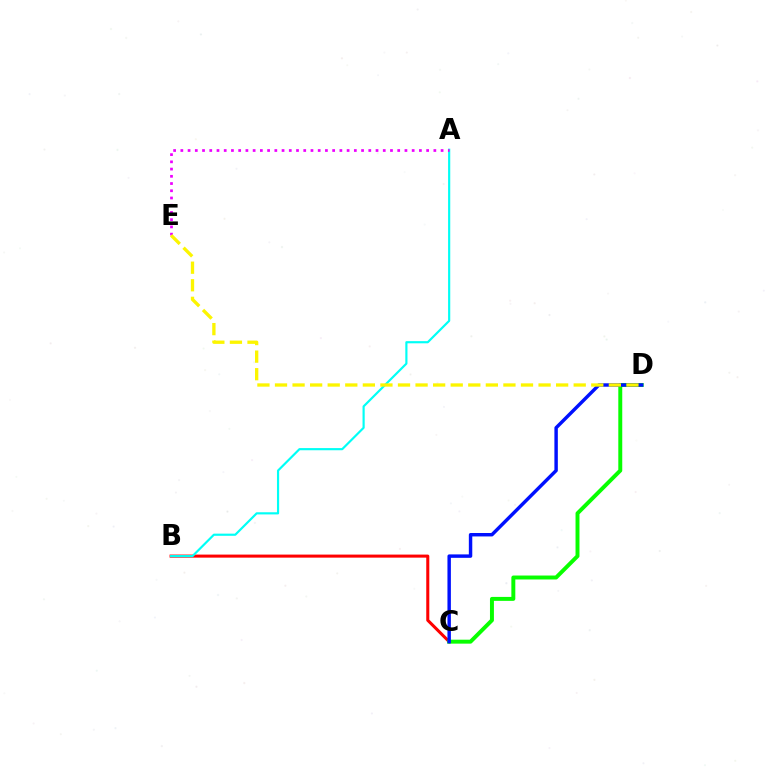{('B', 'C'): [{'color': '#ff0000', 'line_style': 'solid', 'thickness': 2.2}], ('C', 'D'): [{'color': '#08ff00', 'line_style': 'solid', 'thickness': 2.84}, {'color': '#0010ff', 'line_style': 'solid', 'thickness': 2.47}], ('A', 'B'): [{'color': '#00fff6', 'line_style': 'solid', 'thickness': 1.56}], ('A', 'E'): [{'color': '#ee00ff', 'line_style': 'dotted', 'thickness': 1.96}], ('D', 'E'): [{'color': '#fcf500', 'line_style': 'dashed', 'thickness': 2.39}]}